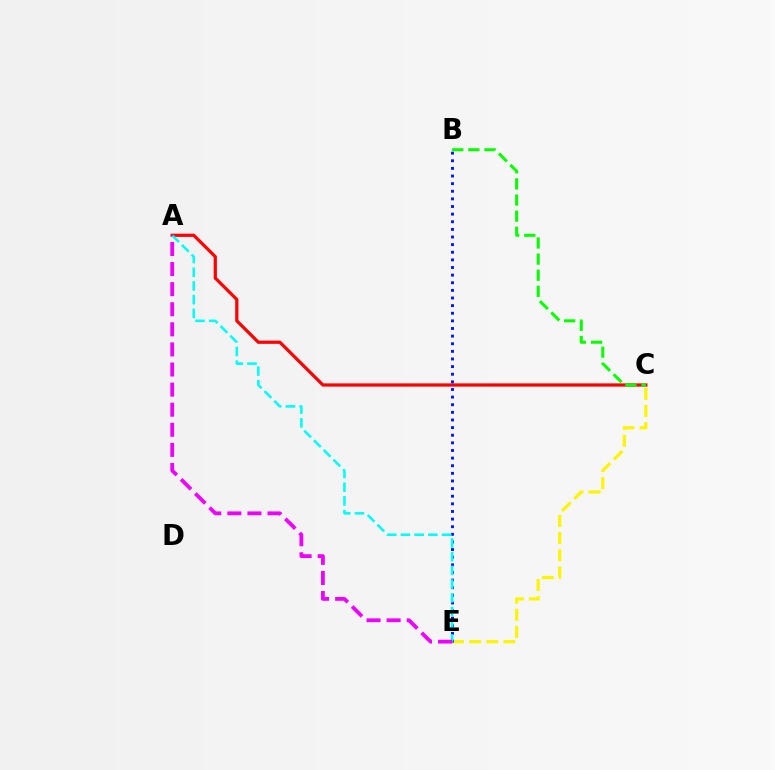{('C', 'E'): [{'color': '#fcf500', 'line_style': 'dashed', 'thickness': 2.32}], ('A', 'C'): [{'color': '#ff0000', 'line_style': 'solid', 'thickness': 2.33}], ('B', 'E'): [{'color': '#0010ff', 'line_style': 'dotted', 'thickness': 2.07}], ('B', 'C'): [{'color': '#08ff00', 'line_style': 'dashed', 'thickness': 2.19}], ('A', 'E'): [{'color': '#00fff6', 'line_style': 'dashed', 'thickness': 1.86}, {'color': '#ee00ff', 'line_style': 'dashed', 'thickness': 2.73}]}